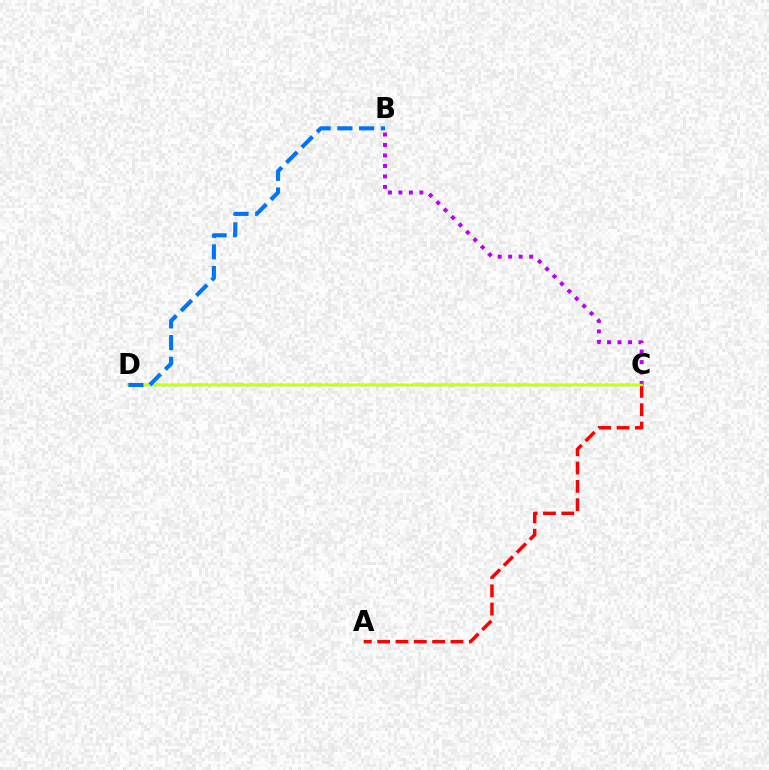{('C', 'D'): [{'color': '#00ff5c', 'line_style': 'solid', 'thickness': 1.76}, {'color': '#d1ff00', 'line_style': 'solid', 'thickness': 1.72}], ('B', 'C'): [{'color': '#b900ff', 'line_style': 'dotted', 'thickness': 2.85}], ('A', 'C'): [{'color': '#ff0000', 'line_style': 'dashed', 'thickness': 2.49}], ('B', 'D'): [{'color': '#0074ff', 'line_style': 'dashed', 'thickness': 2.95}]}